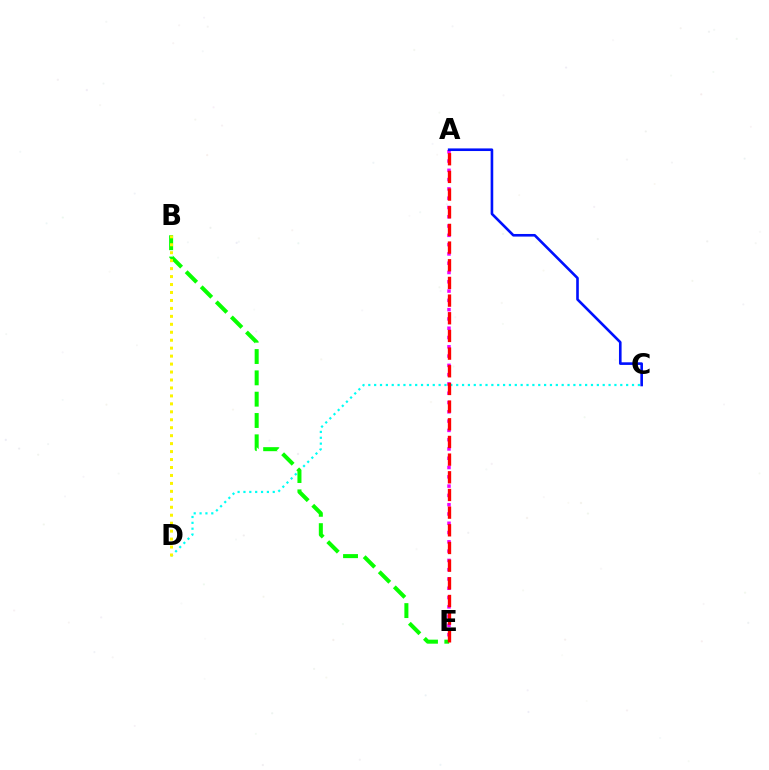{('C', 'D'): [{'color': '#00fff6', 'line_style': 'dotted', 'thickness': 1.59}], ('A', 'E'): [{'color': '#ee00ff', 'line_style': 'dotted', 'thickness': 2.52}, {'color': '#ff0000', 'line_style': 'dashed', 'thickness': 2.4}], ('B', 'E'): [{'color': '#08ff00', 'line_style': 'dashed', 'thickness': 2.9}], ('A', 'C'): [{'color': '#0010ff', 'line_style': 'solid', 'thickness': 1.88}], ('B', 'D'): [{'color': '#fcf500', 'line_style': 'dotted', 'thickness': 2.16}]}